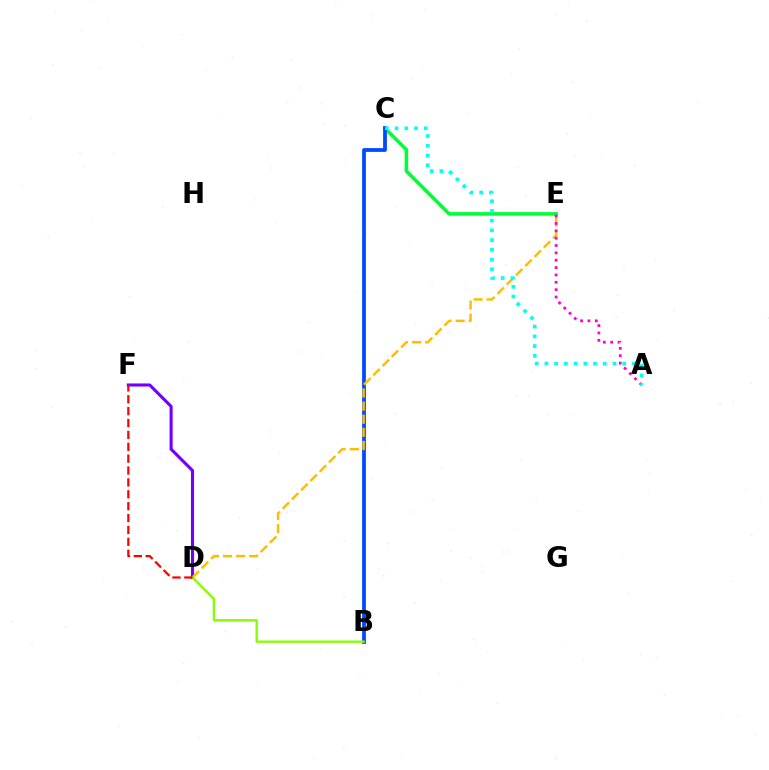{('D', 'F'): [{'color': '#7200ff', 'line_style': 'solid', 'thickness': 2.23}, {'color': '#ff0000', 'line_style': 'dashed', 'thickness': 1.61}], ('C', 'E'): [{'color': '#00ff39', 'line_style': 'solid', 'thickness': 2.58}], ('B', 'C'): [{'color': '#004bff', 'line_style': 'solid', 'thickness': 2.73}], ('D', 'E'): [{'color': '#ffbd00', 'line_style': 'dashed', 'thickness': 1.78}], ('B', 'D'): [{'color': '#84ff00', 'line_style': 'solid', 'thickness': 1.68}], ('A', 'E'): [{'color': '#ff00cf', 'line_style': 'dotted', 'thickness': 2.0}], ('A', 'C'): [{'color': '#00fff6', 'line_style': 'dotted', 'thickness': 2.64}]}